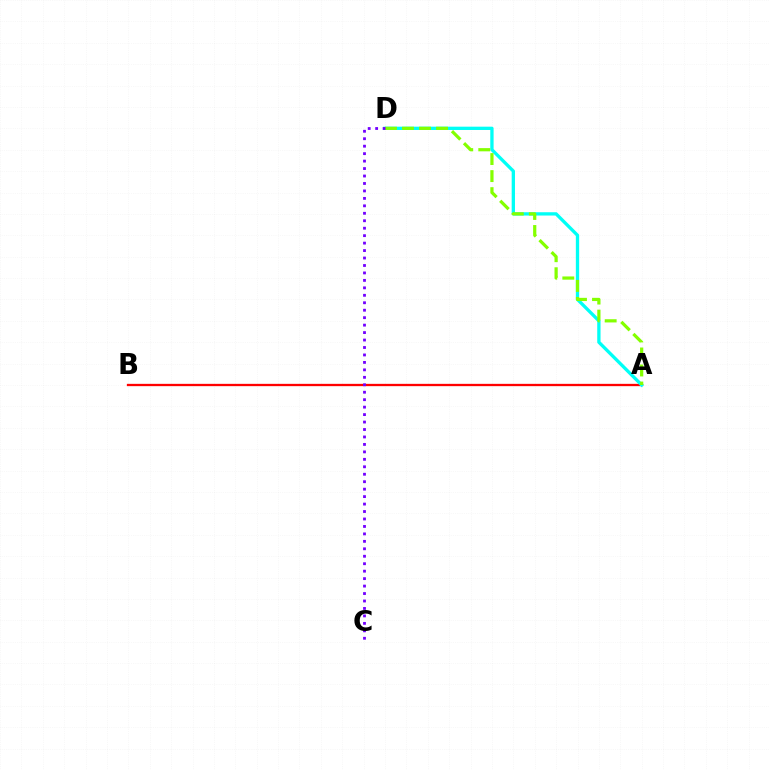{('A', 'B'): [{'color': '#ff0000', 'line_style': 'solid', 'thickness': 1.66}], ('A', 'D'): [{'color': '#00fff6', 'line_style': 'solid', 'thickness': 2.38}, {'color': '#84ff00', 'line_style': 'dashed', 'thickness': 2.31}], ('C', 'D'): [{'color': '#7200ff', 'line_style': 'dotted', 'thickness': 2.03}]}